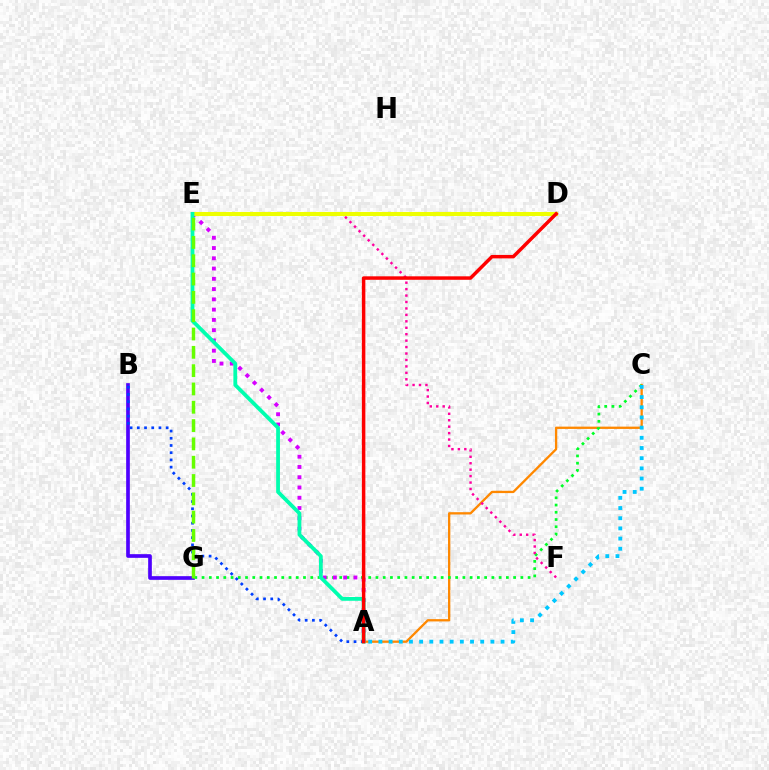{('B', 'G'): [{'color': '#4f00ff', 'line_style': 'solid', 'thickness': 2.65}], ('A', 'C'): [{'color': '#ff8800', 'line_style': 'solid', 'thickness': 1.66}, {'color': '#00c7ff', 'line_style': 'dotted', 'thickness': 2.77}], ('C', 'G'): [{'color': '#00ff27', 'line_style': 'dotted', 'thickness': 1.97}], ('E', 'F'): [{'color': '#ff00a0', 'line_style': 'dotted', 'thickness': 1.75}], ('A', 'E'): [{'color': '#d600ff', 'line_style': 'dotted', 'thickness': 2.79}, {'color': '#00ffaf', 'line_style': 'solid', 'thickness': 2.72}], ('D', 'E'): [{'color': '#eeff00', 'line_style': 'solid', 'thickness': 2.92}], ('A', 'B'): [{'color': '#003fff', 'line_style': 'dotted', 'thickness': 1.96}], ('E', 'G'): [{'color': '#66ff00', 'line_style': 'dashed', 'thickness': 2.49}], ('A', 'D'): [{'color': '#ff0000', 'line_style': 'solid', 'thickness': 2.5}]}